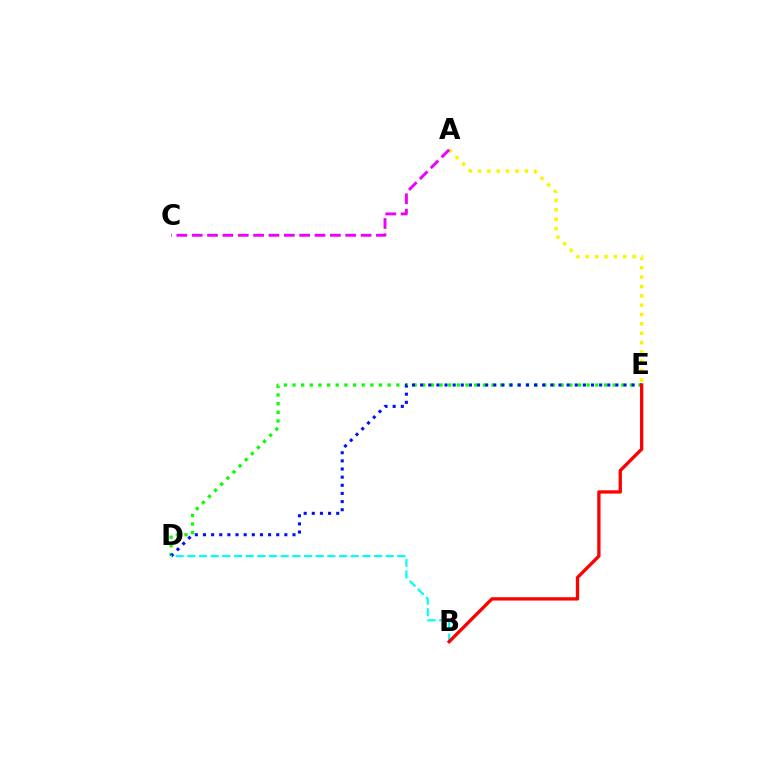{('D', 'E'): [{'color': '#08ff00', 'line_style': 'dotted', 'thickness': 2.35}, {'color': '#0010ff', 'line_style': 'dotted', 'thickness': 2.21}], ('A', 'E'): [{'color': '#fcf500', 'line_style': 'dotted', 'thickness': 2.54}], ('A', 'C'): [{'color': '#ee00ff', 'line_style': 'dashed', 'thickness': 2.09}], ('B', 'D'): [{'color': '#00fff6', 'line_style': 'dashed', 'thickness': 1.59}], ('B', 'E'): [{'color': '#ff0000', 'line_style': 'solid', 'thickness': 2.38}]}